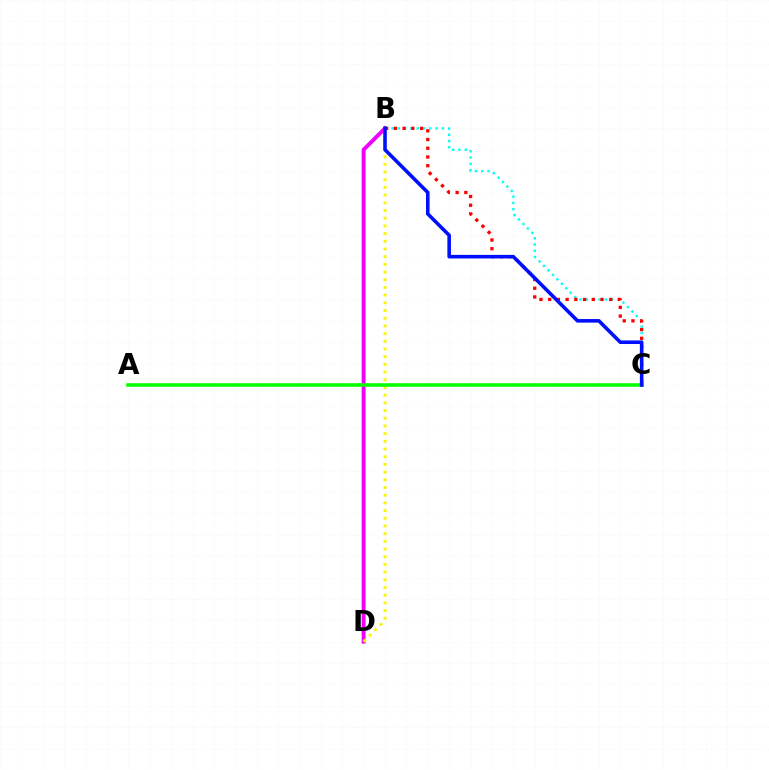{('B', 'C'): [{'color': '#00fff6', 'line_style': 'dotted', 'thickness': 1.71}, {'color': '#ff0000', 'line_style': 'dotted', 'thickness': 2.37}, {'color': '#0010ff', 'line_style': 'solid', 'thickness': 2.58}], ('B', 'D'): [{'color': '#ee00ff', 'line_style': 'solid', 'thickness': 2.82}, {'color': '#fcf500', 'line_style': 'dotted', 'thickness': 2.09}], ('A', 'C'): [{'color': '#08ff00', 'line_style': 'solid', 'thickness': 2.58}]}